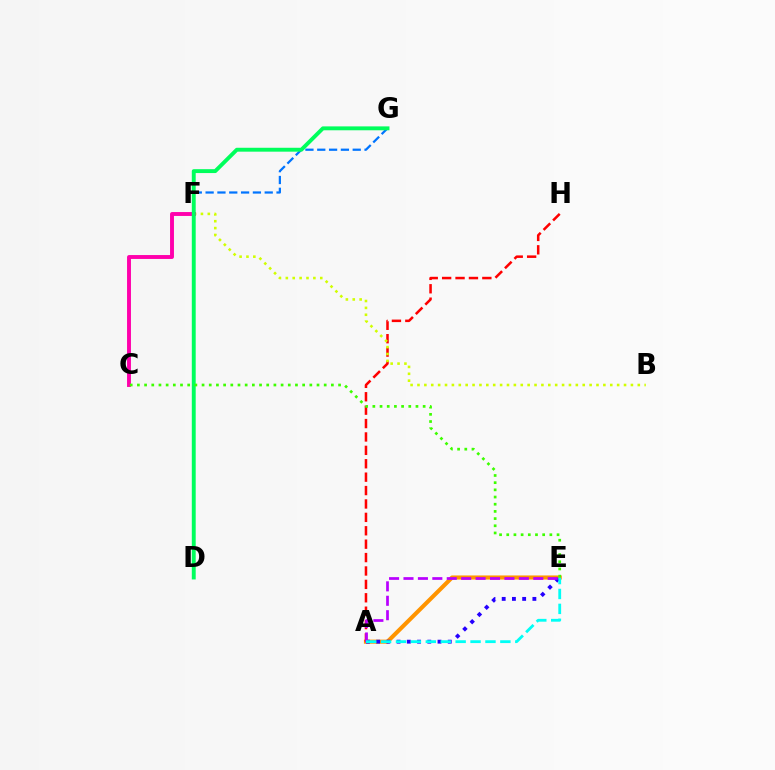{('A', 'E'): [{'color': '#ff9400', 'line_style': 'solid', 'thickness': 2.95}, {'color': '#2500ff', 'line_style': 'dotted', 'thickness': 2.78}, {'color': '#b900ff', 'line_style': 'dashed', 'thickness': 1.96}, {'color': '#00fff6', 'line_style': 'dashed', 'thickness': 2.03}], ('A', 'H'): [{'color': '#ff0000', 'line_style': 'dashed', 'thickness': 1.82}], ('B', 'F'): [{'color': '#d1ff00', 'line_style': 'dotted', 'thickness': 1.87}], ('C', 'F'): [{'color': '#ff00ac', 'line_style': 'solid', 'thickness': 2.81}], ('D', 'G'): [{'color': '#0074ff', 'line_style': 'dashed', 'thickness': 1.61}, {'color': '#00ff5c', 'line_style': 'solid', 'thickness': 2.8}], ('C', 'E'): [{'color': '#3dff00', 'line_style': 'dotted', 'thickness': 1.95}]}